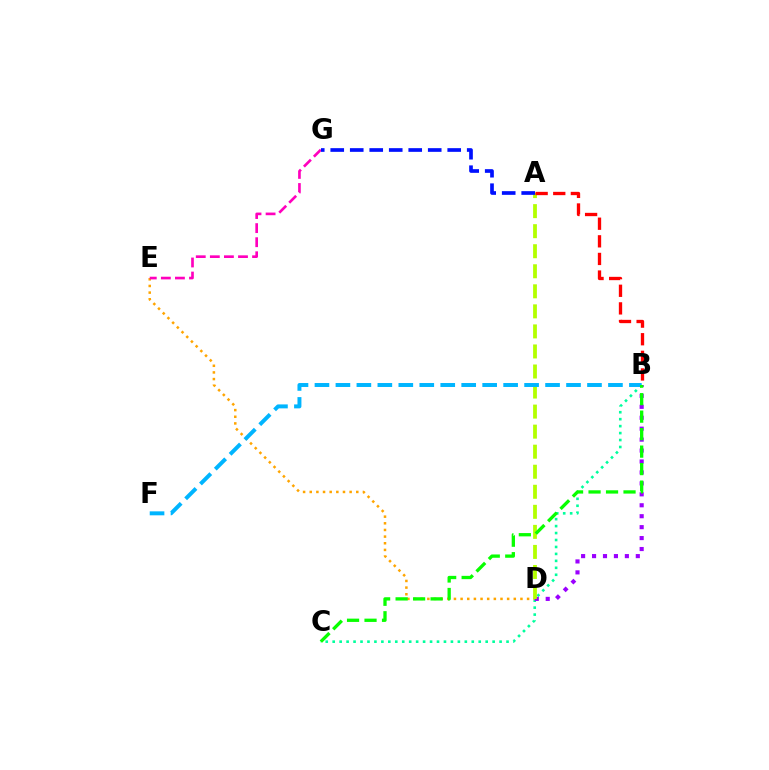{('B', 'C'): [{'color': '#00ff9d', 'line_style': 'dotted', 'thickness': 1.89}, {'color': '#08ff00', 'line_style': 'dashed', 'thickness': 2.38}], ('D', 'E'): [{'color': '#ffa500', 'line_style': 'dotted', 'thickness': 1.81}], ('E', 'G'): [{'color': '#ff00bd', 'line_style': 'dashed', 'thickness': 1.91}], ('B', 'D'): [{'color': '#9b00ff', 'line_style': 'dotted', 'thickness': 2.97}], ('A', 'D'): [{'color': '#b3ff00', 'line_style': 'dashed', 'thickness': 2.72}], ('B', 'F'): [{'color': '#00b5ff', 'line_style': 'dashed', 'thickness': 2.85}], ('A', 'B'): [{'color': '#ff0000', 'line_style': 'dashed', 'thickness': 2.39}], ('A', 'G'): [{'color': '#0010ff', 'line_style': 'dashed', 'thickness': 2.65}]}